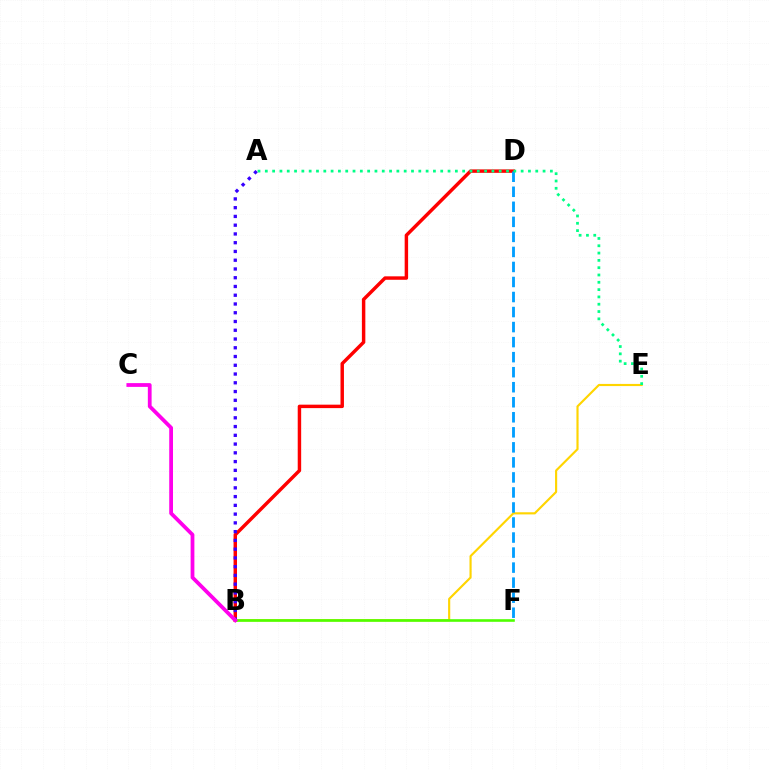{('B', 'D'): [{'color': '#ff0000', 'line_style': 'solid', 'thickness': 2.48}], ('A', 'B'): [{'color': '#3700ff', 'line_style': 'dotted', 'thickness': 2.38}], ('B', 'E'): [{'color': '#ffd500', 'line_style': 'solid', 'thickness': 1.54}], ('B', 'F'): [{'color': '#4fff00', 'line_style': 'solid', 'thickness': 1.89}], ('B', 'C'): [{'color': '#ff00ed', 'line_style': 'solid', 'thickness': 2.72}], ('D', 'F'): [{'color': '#009eff', 'line_style': 'dashed', 'thickness': 2.04}], ('A', 'E'): [{'color': '#00ff86', 'line_style': 'dotted', 'thickness': 1.99}]}